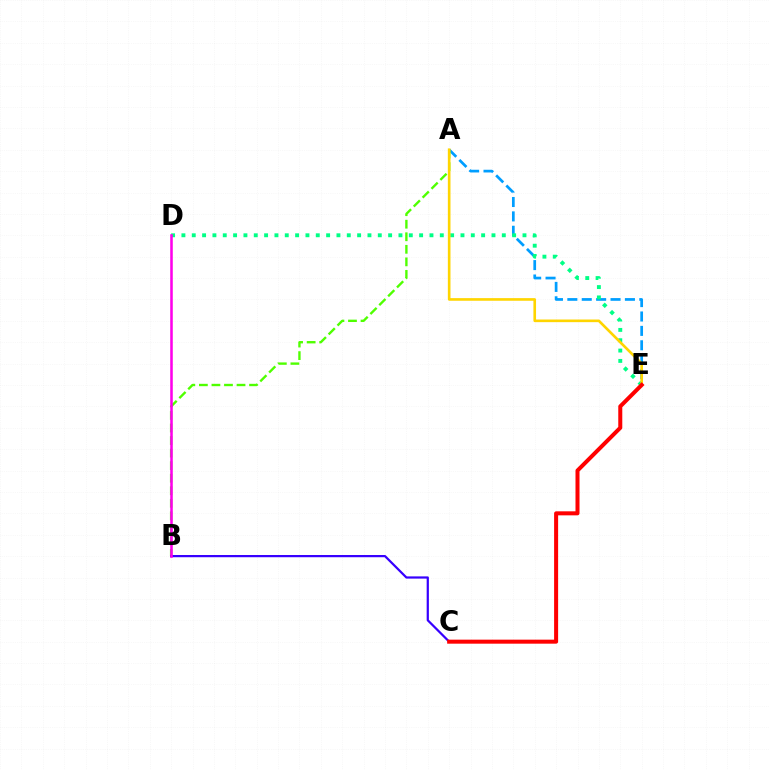{('A', 'E'): [{'color': '#009eff', 'line_style': 'dashed', 'thickness': 1.96}, {'color': '#ffd500', 'line_style': 'solid', 'thickness': 1.9}], ('D', 'E'): [{'color': '#00ff86', 'line_style': 'dotted', 'thickness': 2.81}], ('A', 'B'): [{'color': '#4fff00', 'line_style': 'dashed', 'thickness': 1.7}], ('B', 'C'): [{'color': '#3700ff', 'line_style': 'solid', 'thickness': 1.6}], ('B', 'D'): [{'color': '#ff00ed', 'line_style': 'solid', 'thickness': 1.84}], ('C', 'E'): [{'color': '#ff0000', 'line_style': 'solid', 'thickness': 2.89}]}